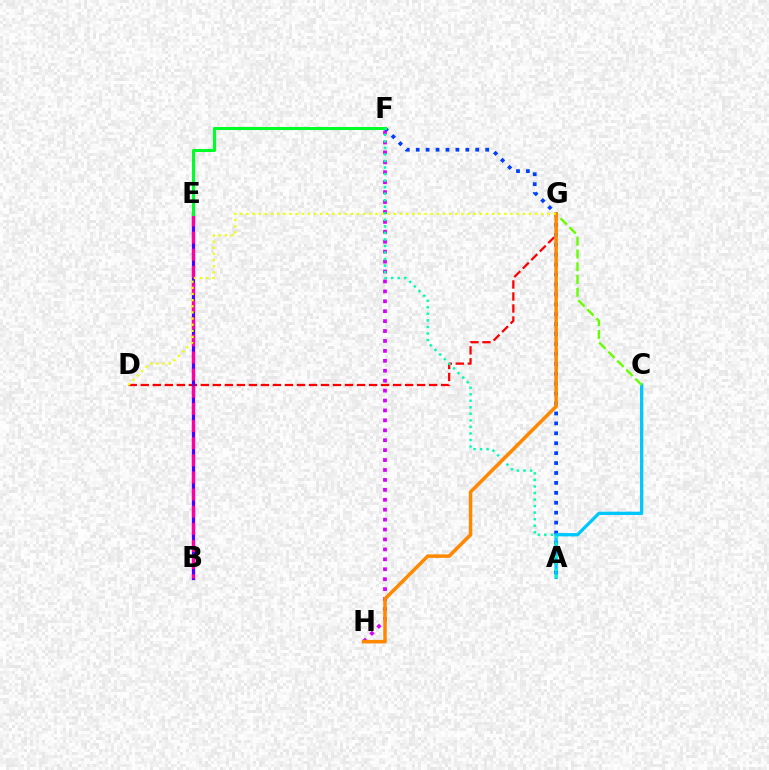{('A', 'F'): [{'color': '#003fff', 'line_style': 'dotted', 'thickness': 2.7}, {'color': '#00ffaf', 'line_style': 'dotted', 'thickness': 1.78}], ('D', 'G'): [{'color': '#ff0000', 'line_style': 'dashed', 'thickness': 1.63}, {'color': '#eeff00', 'line_style': 'dotted', 'thickness': 1.67}], ('A', 'C'): [{'color': '#00c7ff', 'line_style': 'solid', 'thickness': 2.37}], ('B', 'E'): [{'color': '#4f00ff', 'line_style': 'solid', 'thickness': 2.32}, {'color': '#ff00a0', 'line_style': 'dashed', 'thickness': 2.33}], ('F', 'H'): [{'color': '#d600ff', 'line_style': 'dotted', 'thickness': 2.7}], ('C', 'G'): [{'color': '#66ff00', 'line_style': 'dashed', 'thickness': 1.73}], ('E', 'F'): [{'color': '#00ff27', 'line_style': 'solid', 'thickness': 2.21}], ('G', 'H'): [{'color': '#ff8800', 'line_style': 'solid', 'thickness': 2.52}]}